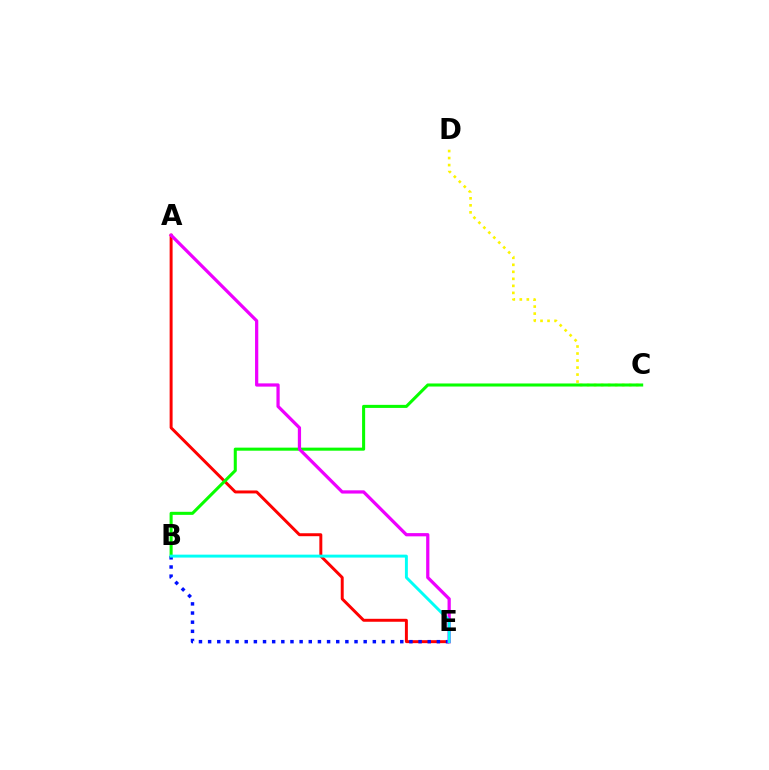{('C', 'D'): [{'color': '#fcf500', 'line_style': 'dotted', 'thickness': 1.91}], ('A', 'E'): [{'color': '#ff0000', 'line_style': 'solid', 'thickness': 2.13}, {'color': '#ee00ff', 'line_style': 'solid', 'thickness': 2.33}], ('B', 'C'): [{'color': '#08ff00', 'line_style': 'solid', 'thickness': 2.2}], ('B', 'E'): [{'color': '#0010ff', 'line_style': 'dotted', 'thickness': 2.49}, {'color': '#00fff6', 'line_style': 'solid', 'thickness': 2.1}]}